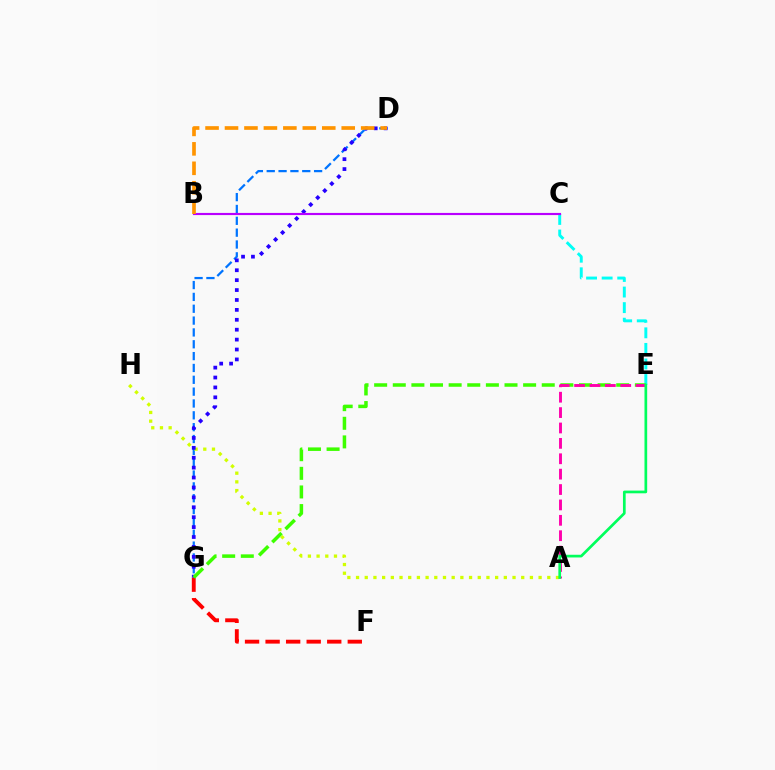{('D', 'G'): [{'color': '#0074ff', 'line_style': 'dashed', 'thickness': 1.61}, {'color': '#2500ff', 'line_style': 'dotted', 'thickness': 2.69}], ('F', 'G'): [{'color': '#ff0000', 'line_style': 'dashed', 'thickness': 2.79}], ('A', 'H'): [{'color': '#d1ff00', 'line_style': 'dotted', 'thickness': 2.36}], ('C', 'E'): [{'color': '#00fff6', 'line_style': 'dashed', 'thickness': 2.12}], ('B', 'C'): [{'color': '#b900ff', 'line_style': 'solid', 'thickness': 1.54}], ('B', 'D'): [{'color': '#ff9400', 'line_style': 'dashed', 'thickness': 2.64}], ('E', 'G'): [{'color': '#3dff00', 'line_style': 'dashed', 'thickness': 2.53}], ('A', 'E'): [{'color': '#ff00ac', 'line_style': 'dashed', 'thickness': 2.09}, {'color': '#00ff5c', 'line_style': 'solid', 'thickness': 1.94}]}